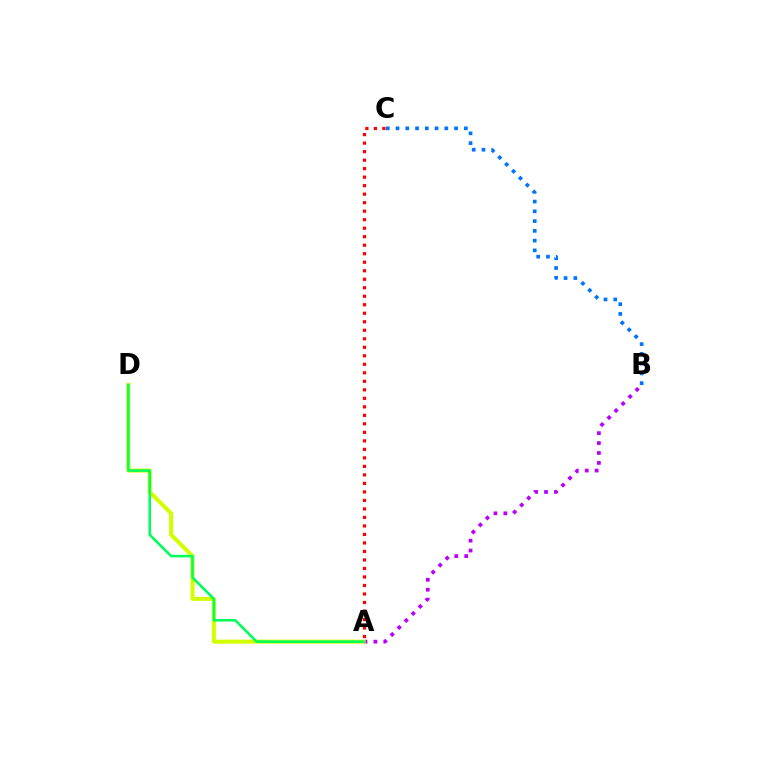{('A', 'B'): [{'color': '#b900ff', 'line_style': 'dotted', 'thickness': 2.69}], ('B', 'C'): [{'color': '#0074ff', 'line_style': 'dotted', 'thickness': 2.65}], ('A', 'D'): [{'color': '#d1ff00', 'line_style': 'solid', 'thickness': 2.9}, {'color': '#00ff5c', 'line_style': 'solid', 'thickness': 1.85}], ('A', 'C'): [{'color': '#ff0000', 'line_style': 'dotted', 'thickness': 2.31}]}